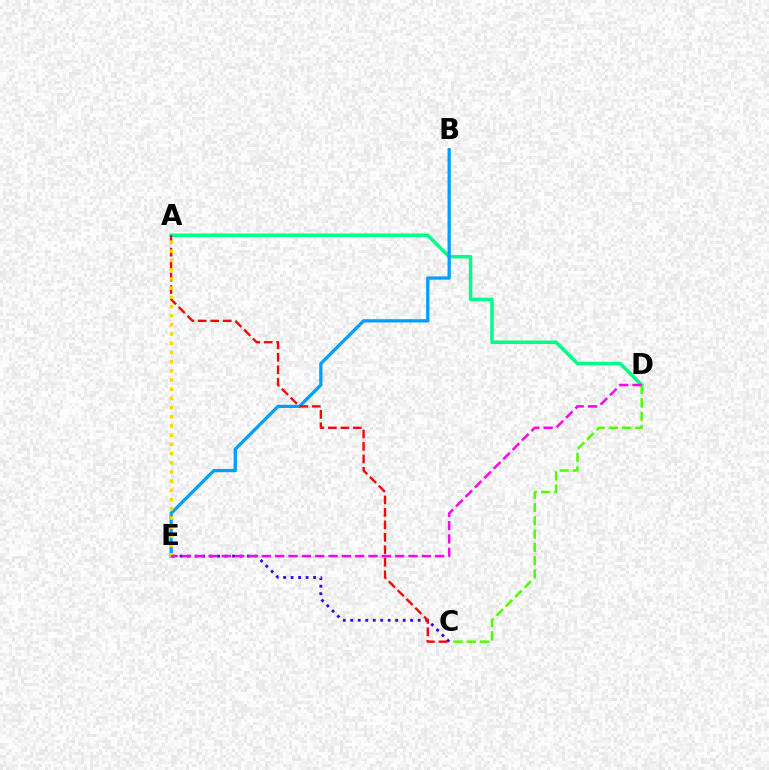{('A', 'D'): [{'color': '#00ff86', 'line_style': 'solid', 'thickness': 2.53}], ('B', 'E'): [{'color': '#009eff', 'line_style': 'solid', 'thickness': 2.35}], ('C', 'D'): [{'color': '#4fff00', 'line_style': 'dashed', 'thickness': 1.8}], ('C', 'E'): [{'color': '#3700ff', 'line_style': 'dotted', 'thickness': 2.04}], ('A', 'C'): [{'color': '#ff0000', 'line_style': 'dashed', 'thickness': 1.69}], ('A', 'E'): [{'color': '#ffd500', 'line_style': 'dotted', 'thickness': 2.5}], ('D', 'E'): [{'color': '#ff00ed', 'line_style': 'dashed', 'thickness': 1.81}]}